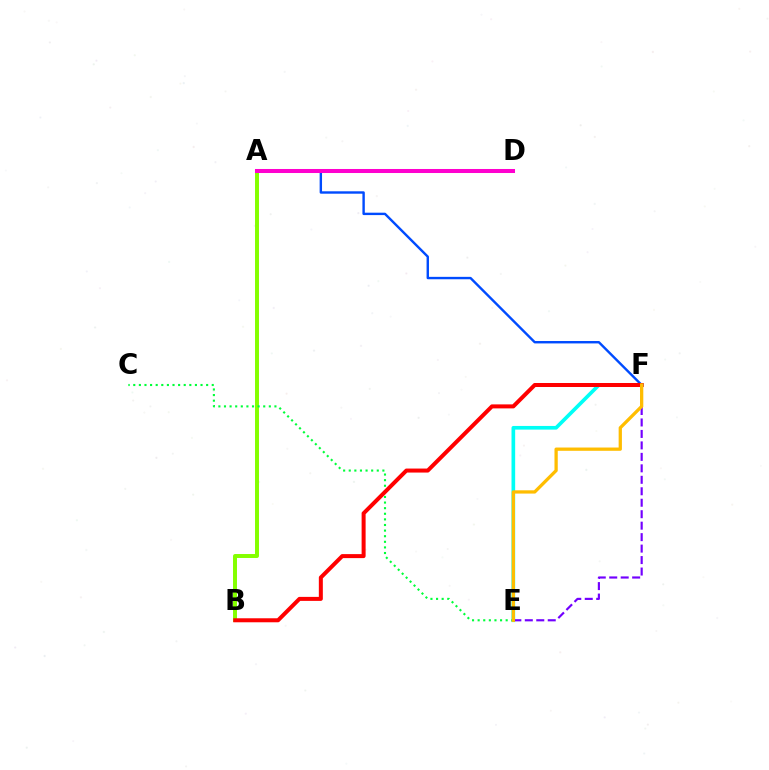{('E', 'F'): [{'color': '#00fff6', 'line_style': 'solid', 'thickness': 2.64}, {'color': '#7200ff', 'line_style': 'dashed', 'thickness': 1.56}, {'color': '#ffbd00', 'line_style': 'solid', 'thickness': 2.35}], ('A', 'B'): [{'color': '#84ff00', 'line_style': 'solid', 'thickness': 2.85}], ('C', 'E'): [{'color': '#00ff39', 'line_style': 'dotted', 'thickness': 1.52}], ('A', 'F'): [{'color': '#004bff', 'line_style': 'solid', 'thickness': 1.73}], ('B', 'F'): [{'color': '#ff0000', 'line_style': 'solid', 'thickness': 2.88}], ('A', 'D'): [{'color': '#ff00cf', 'line_style': 'solid', 'thickness': 2.9}]}